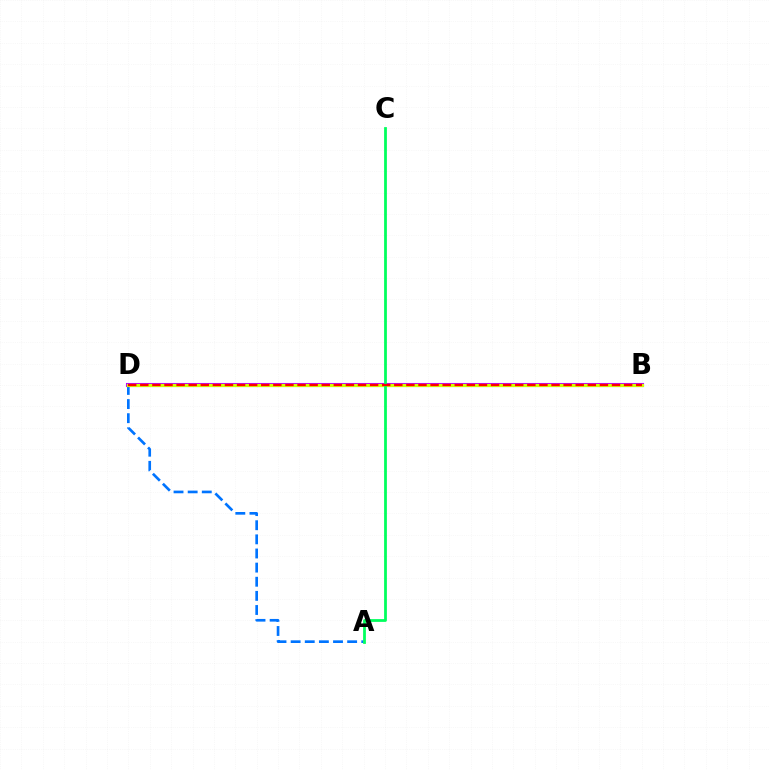{('B', 'D'): [{'color': '#b900ff', 'line_style': 'solid', 'thickness': 2.93}, {'color': '#d1ff00', 'line_style': 'solid', 'thickness': 2.27}, {'color': '#ff0000', 'line_style': 'dashed', 'thickness': 1.64}], ('A', 'D'): [{'color': '#0074ff', 'line_style': 'dashed', 'thickness': 1.92}], ('A', 'C'): [{'color': '#00ff5c', 'line_style': 'solid', 'thickness': 1.99}]}